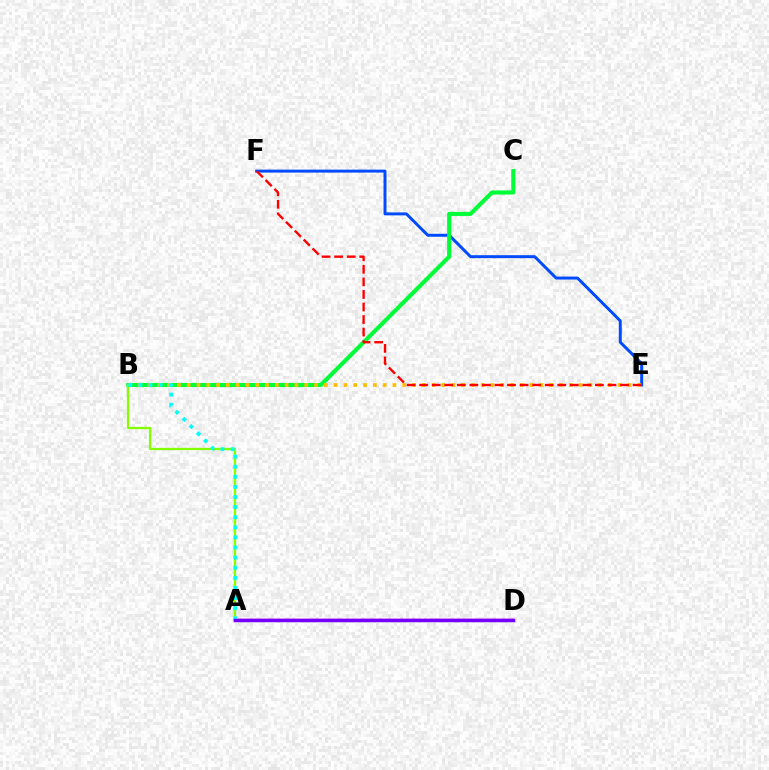{('E', 'F'): [{'color': '#004bff', 'line_style': 'solid', 'thickness': 2.13}, {'color': '#ff0000', 'line_style': 'dashed', 'thickness': 1.71}], ('B', 'C'): [{'color': '#00ff39', 'line_style': 'solid', 'thickness': 2.96}], ('B', 'E'): [{'color': '#ffbd00', 'line_style': 'dotted', 'thickness': 2.66}], ('A', 'D'): [{'color': '#ff00cf', 'line_style': 'solid', 'thickness': 1.79}, {'color': '#7200ff', 'line_style': 'solid', 'thickness': 2.51}], ('A', 'B'): [{'color': '#84ff00', 'line_style': 'solid', 'thickness': 1.63}, {'color': '#00fff6', 'line_style': 'dotted', 'thickness': 2.74}]}